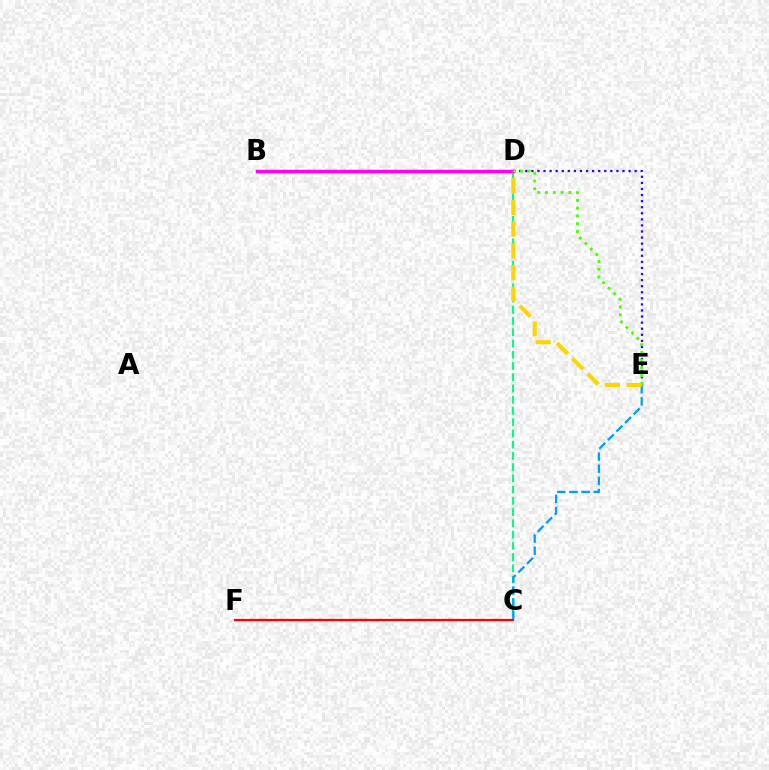{('C', 'D'): [{'color': '#00ff86', 'line_style': 'dashed', 'thickness': 1.53}], ('B', 'D'): [{'color': '#ff00ed', 'line_style': 'solid', 'thickness': 2.48}], ('D', 'E'): [{'color': '#3700ff', 'line_style': 'dotted', 'thickness': 1.65}, {'color': '#4fff00', 'line_style': 'dotted', 'thickness': 2.11}, {'color': '#ffd500', 'line_style': 'dashed', 'thickness': 2.95}], ('C', 'E'): [{'color': '#009eff', 'line_style': 'dashed', 'thickness': 1.65}], ('C', 'F'): [{'color': '#ff0000', 'line_style': 'solid', 'thickness': 1.6}]}